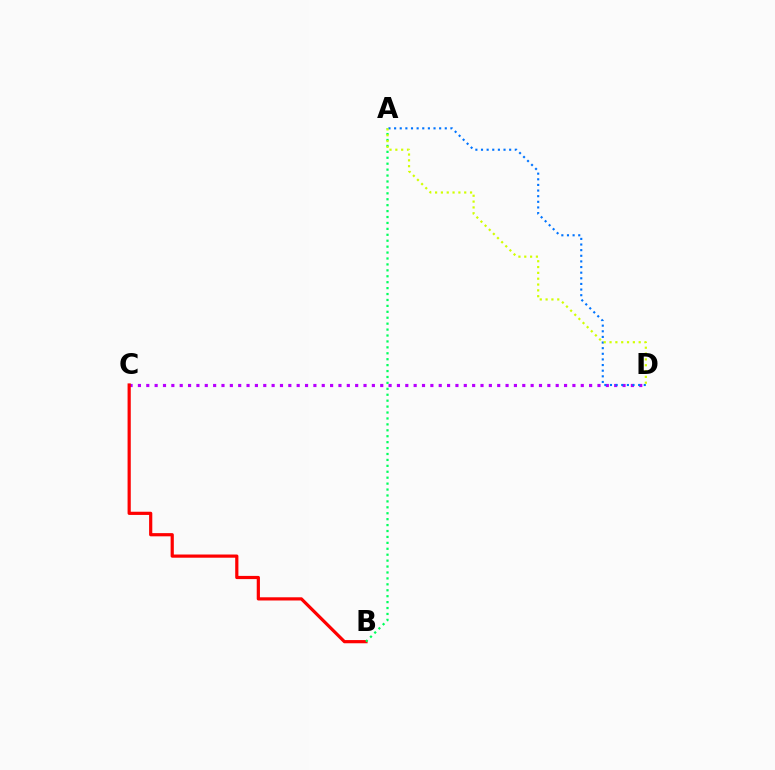{('C', 'D'): [{'color': '#b900ff', 'line_style': 'dotted', 'thickness': 2.27}], ('B', 'C'): [{'color': '#ff0000', 'line_style': 'solid', 'thickness': 2.3}], ('A', 'B'): [{'color': '#00ff5c', 'line_style': 'dotted', 'thickness': 1.61}], ('A', 'D'): [{'color': '#0074ff', 'line_style': 'dotted', 'thickness': 1.53}, {'color': '#d1ff00', 'line_style': 'dotted', 'thickness': 1.58}]}